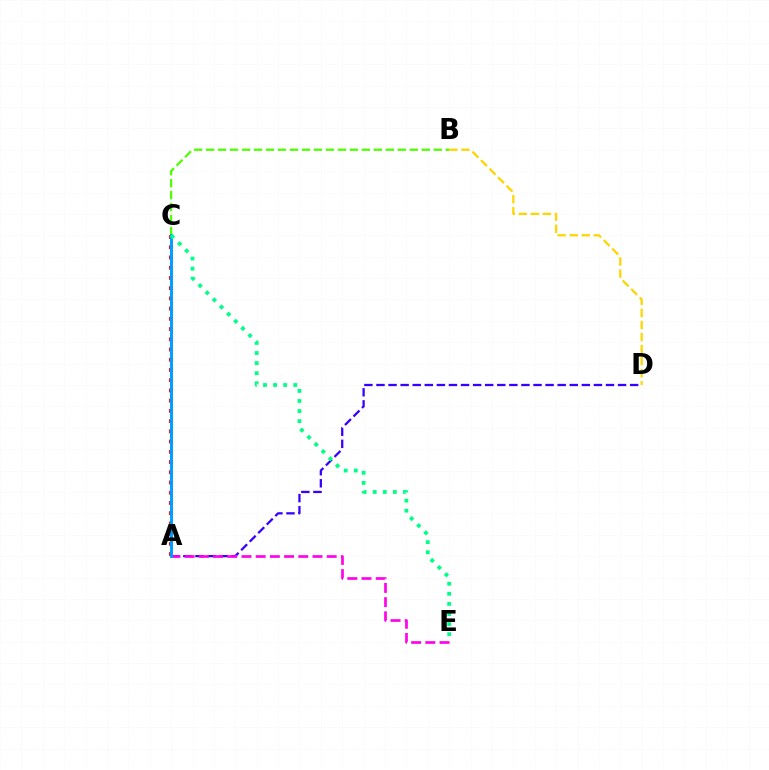{('B', 'D'): [{'color': '#ffd500', 'line_style': 'dashed', 'thickness': 1.64}], ('A', 'D'): [{'color': '#3700ff', 'line_style': 'dashed', 'thickness': 1.64}], ('B', 'C'): [{'color': '#4fff00', 'line_style': 'dashed', 'thickness': 1.63}], ('A', 'C'): [{'color': '#ff0000', 'line_style': 'dotted', 'thickness': 2.78}, {'color': '#009eff', 'line_style': 'solid', 'thickness': 2.13}], ('A', 'E'): [{'color': '#ff00ed', 'line_style': 'dashed', 'thickness': 1.93}], ('C', 'E'): [{'color': '#00ff86', 'line_style': 'dotted', 'thickness': 2.74}]}